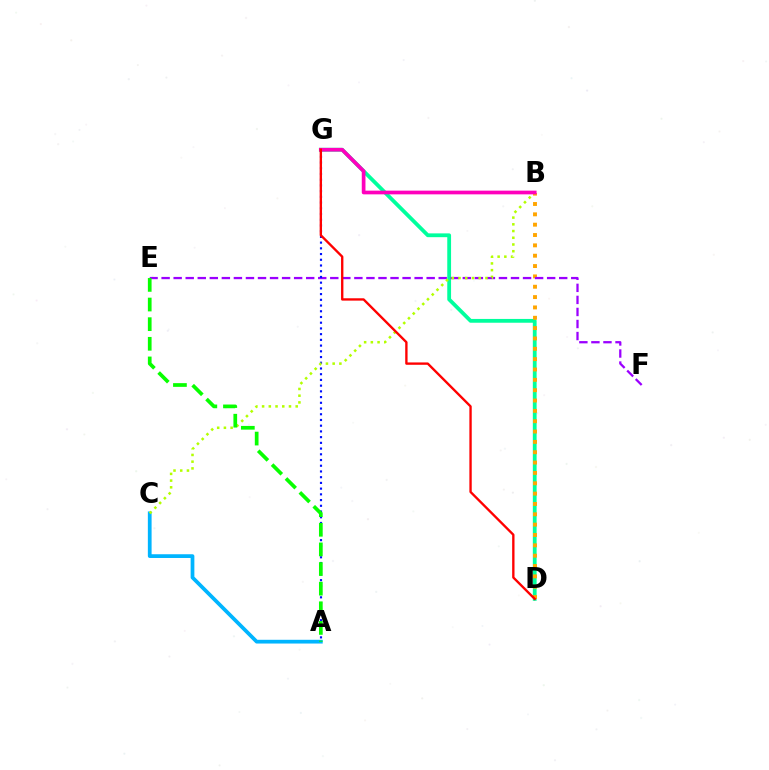{('D', 'G'): [{'color': '#00ff9d', 'line_style': 'solid', 'thickness': 2.74}, {'color': '#ff0000', 'line_style': 'solid', 'thickness': 1.69}], ('B', 'D'): [{'color': '#ffa500', 'line_style': 'dotted', 'thickness': 2.81}], ('E', 'F'): [{'color': '#9b00ff', 'line_style': 'dashed', 'thickness': 1.64}], ('A', 'C'): [{'color': '#00b5ff', 'line_style': 'solid', 'thickness': 2.69}], ('A', 'G'): [{'color': '#0010ff', 'line_style': 'dotted', 'thickness': 1.55}], ('B', 'C'): [{'color': '#b3ff00', 'line_style': 'dotted', 'thickness': 1.83}], ('A', 'E'): [{'color': '#08ff00', 'line_style': 'dashed', 'thickness': 2.67}], ('B', 'G'): [{'color': '#ff00bd', 'line_style': 'solid', 'thickness': 2.66}]}